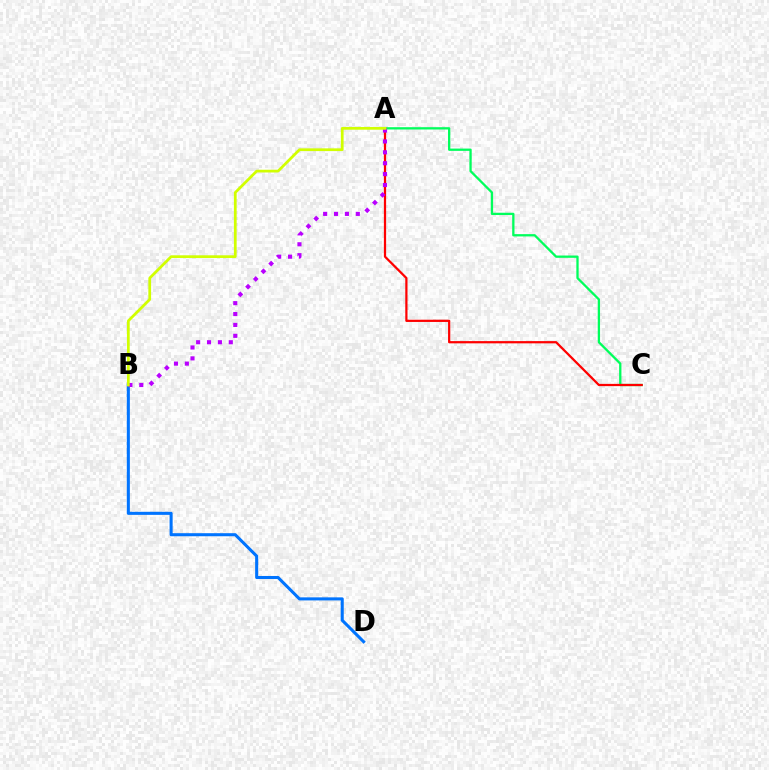{('B', 'D'): [{'color': '#0074ff', 'line_style': 'solid', 'thickness': 2.2}], ('A', 'C'): [{'color': '#00ff5c', 'line_style': 'solid', 'thickness': 1.65}, {'color': '#ff0000', 'line_style': 'solid', 'thickness': 1.61}], ('A', 'B'): [{'color': '#b900ff', 'line_style': 'dotted', 'thickness': 2.96}, {'color': '#d1ff00', 'line_style': 'solid', 'thickness': 1.98}]}